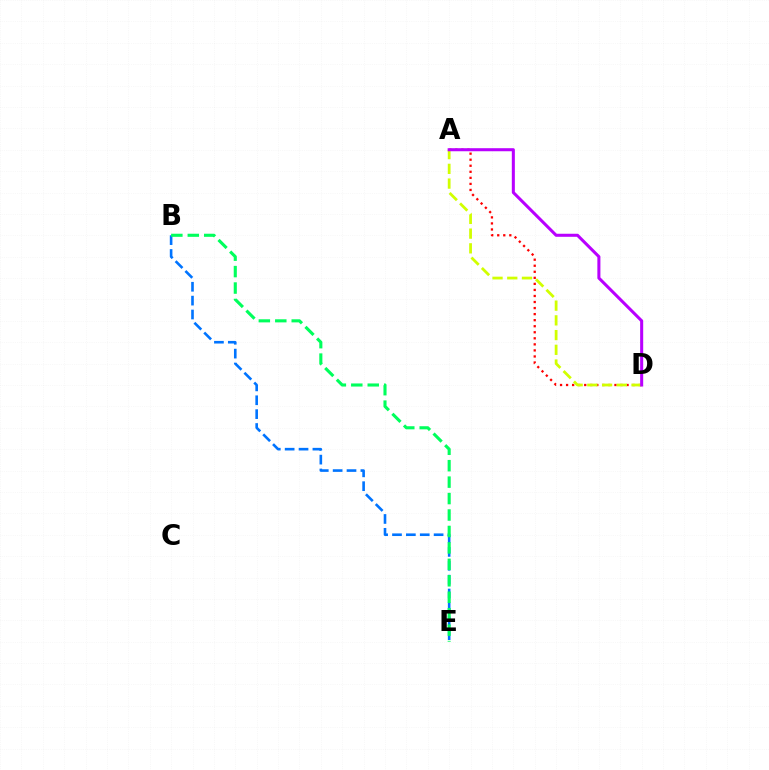{('B', 'E'): [{'color': '#0074ff', 'line_style': 'dashed', 'thickness': 1.88}, {'color': '#00ff5c', 'line_style': 'dashed', 'thickness': 2.23}], ('A', 'D'): [{'color': '#ff0000', 'line_style': 'dotted', 'thickness': 1.64}, {'color': '#d1ff00', 'line_style': 'dashed', 'thickness': 2.0}, {'color': '#b900ff', 'line_style': 'solid', 'thickness': 2.19}]}